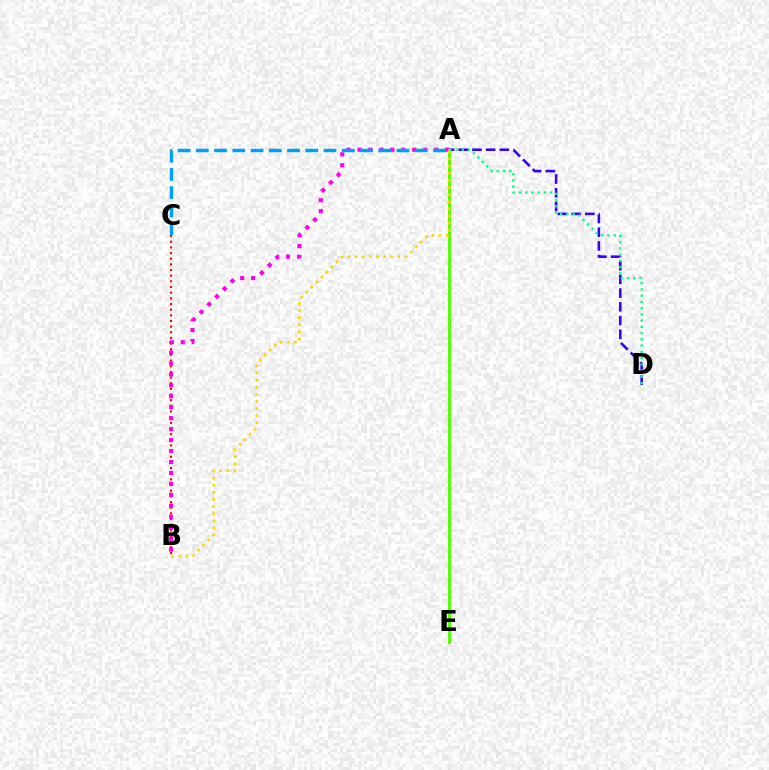{('B', 'C'): [{'color': '#ff0000', 'line_style': 'dotted', 'thickness': 1.54}], ('A', 'B'): [{'color': '#ff00ed', 'line_style': 'dotted', 'thickness': 2.98}, {'color': '#ffd500', 'line_style': 'dotted', 'thickness': 1.94}], ('A', 'D'): [{'color': '#3700ff', 'line_style': 'dashed', 'thickness': 1.86}, {'color': '#00ff86', 'line_style': 'dotted', 'thickness': 1.7}], ('A', 'E'): [{'color': '#4fff00', 'line_style': 'solid', 'thickness': 2.09}], ('A', 'C'): [{'color': '#009eff', 'line_style': 'dashed', 'thickness': 2.48}]}